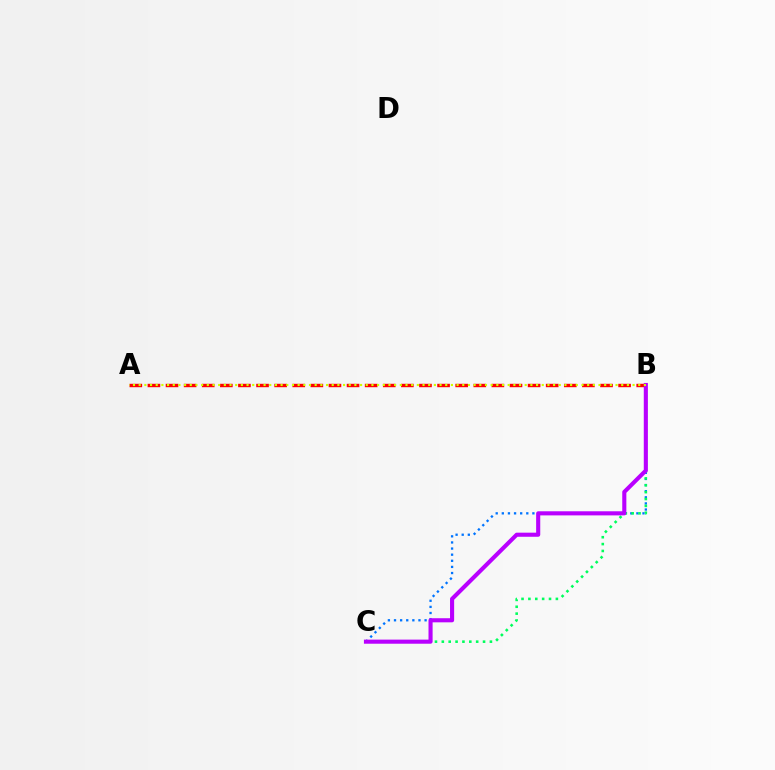{('B', 'C'): [{'color': '#0074ff', 'line_style': 'dotted', 'thickness': 1.66}, {'color': '#00ff5c', 'line_style': 'dotted', 'thickness': 1.87}, {'color': '#b900ff', 'line_style': 'solid', 'thickness': 2.95}], ('A', 'B'): [{'color': '#ff0000', 'line_style': 'dashed', 'thickness': 2.46}, {'color': '#d1ff00', 'line_style': 'dotted', 'thickness': 1.54}]}